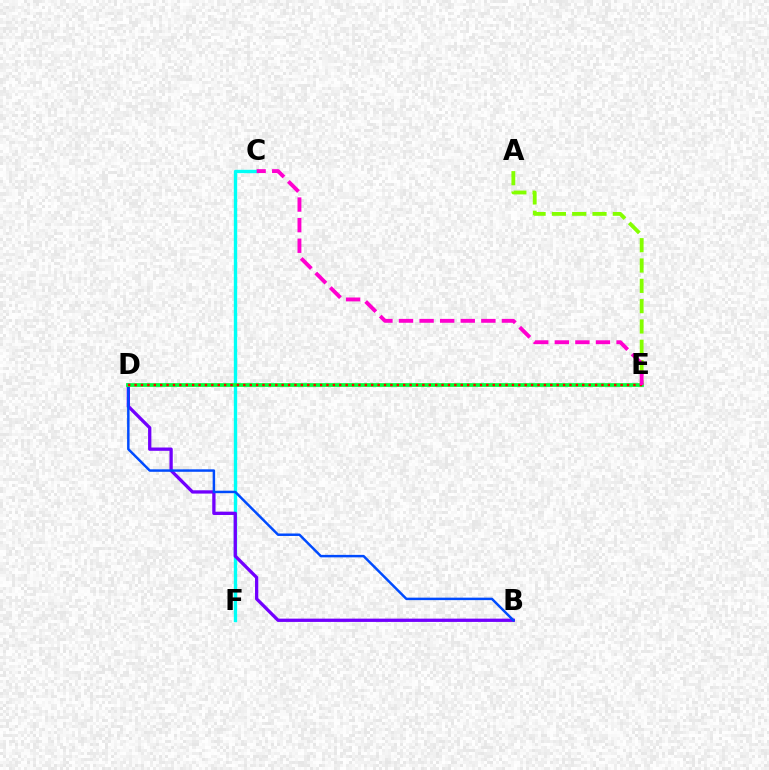{('C', 'F'): [{'color': '#00fff6', 'line_style': 'solid', 'thickness': 2.42}], ('D', 'E'): [{'color': '#ffbd00', 'line_style': 'dashed', 'thickness': 1.52}, {'color': '#00ff39', 'line_style': 'solid', 'thickness': 2.69}, {'color': '#ff0000', 'line_style': 'dotted', 'thickness': 1.74}], ('B', 'D'): [{'color': '#7200ff', 'line_style': 'solid', 'thickness': 2.37}, {'color': '#004bff', 'line_style': 'solid', 'thickness': 1.78}], ('A', 'E'): [{'color': '#84ff00', 'line_style': 'dashed', 'thickness': 2.76}], ('C', 'E'): [{'color': '#ff00cf', 'line_style': 'dashed', 'thickness': 2.8}]}